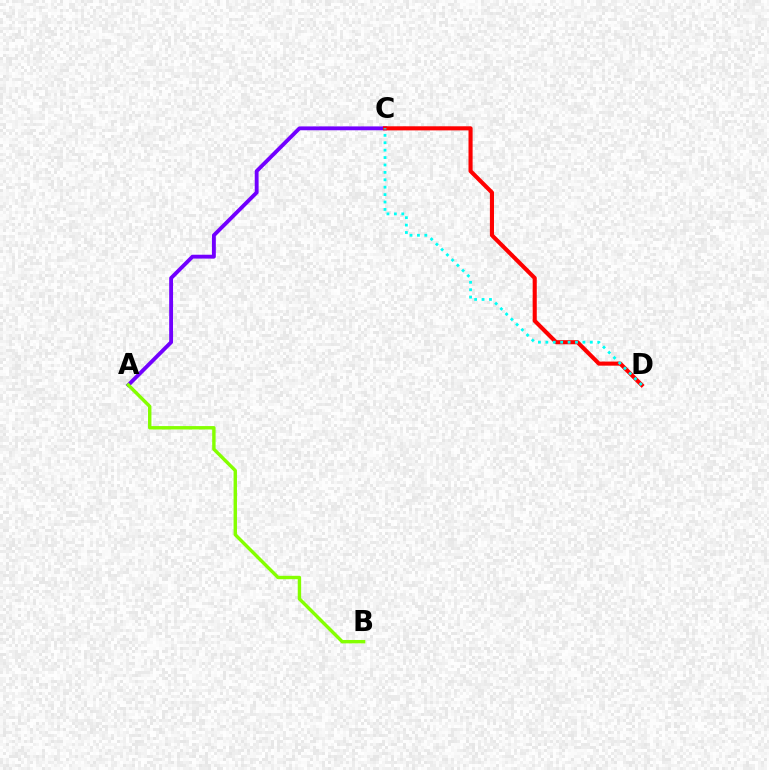{('A', 'C'): [{'color': '#7200ff', 'line_style': 'solid', 'thickness': 2.78}], ('A', 'B'): [{'color': '#84ff00', 'line_style': 'solid', 'thickness': 2.45}], ('C', 'D'): [{'color': '#ff0000', 'line_style': 'solid', 'thickness': 2.95}, {'color': '#00fff6', 'line_style': 'dotted', 'thickness': 2.01}]}